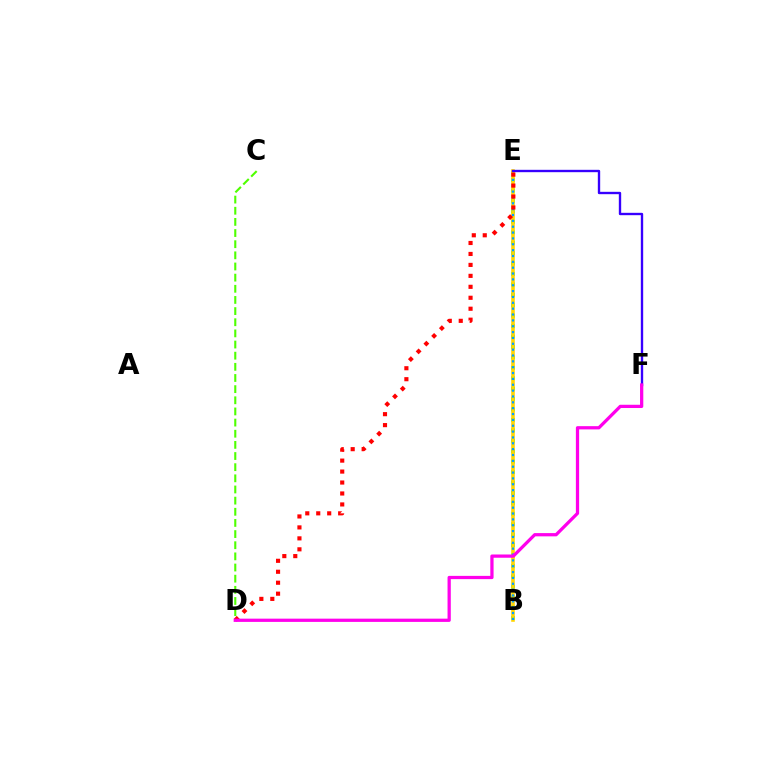{('B', 'E'): [{'color': '#00ff86', 'line_style': 'dotted', 'thickness': 2.83}, {'color': '#ffd500', 'line_style': 'solid', 'thickness': 2.58}, {'color': '#009eff', 'line_style': 'dotted', 'thickness': 1.59}], ('D', 'E'): [{'color': '#ff0000', 'line_style': 'dotted', 'thickness': 2.98}], ('C', 'D'): [{'color': '#4fff00', 'line_style': 'dashed', 'thickness': 1.51}], ('E', 'F'): [{'color': '#3700ff', 'line_style': 'solid', 'thickness': 1.7}], ('D', 'F'): [{'color': '#ff00ed', 'line_style': 'solid', 'thickness': 2.34}]}